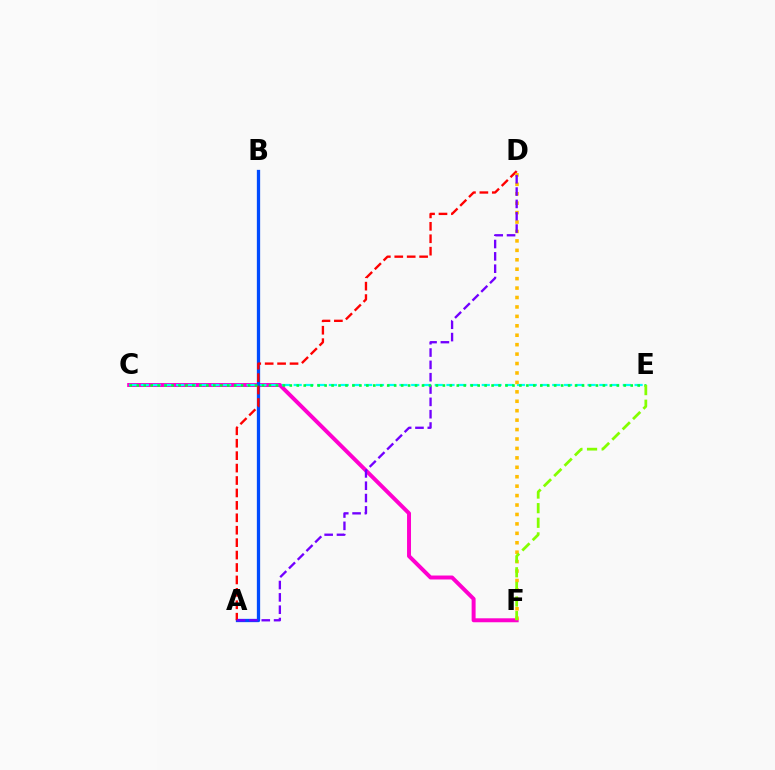{('C', 'F'): [{'color': '#ff00cf', 'line_style': 'solid', 'thickness': 2.85}], ('C', 'E'): [{'color': '#00fff6', 'line_style': 'dashed', 'thickness': 1.6}, {'color': '#00ff39', 'line_style': 'dotted', 'thickness': 1.89}], ('A', 'B'): [{'color': '#004bff', 'line_style': 'solid', 'thickness': 2.36}], ('A', 'D'): [{'color': '#ff0000', 'line_style': 'dashed', 'thickness': 1.69}, {'color': '#7200ff', 'line_style': 'dashed', 'thickness': 1.68}], ('D', 'F'): [{'color': '#ffbd00', 'line_style': 'dotted', 'thickness': 2.56}], ('E', 'F'): [{'color': '#84ff00', 'line_style': 'dashed', 'thickness': 1.99}]}